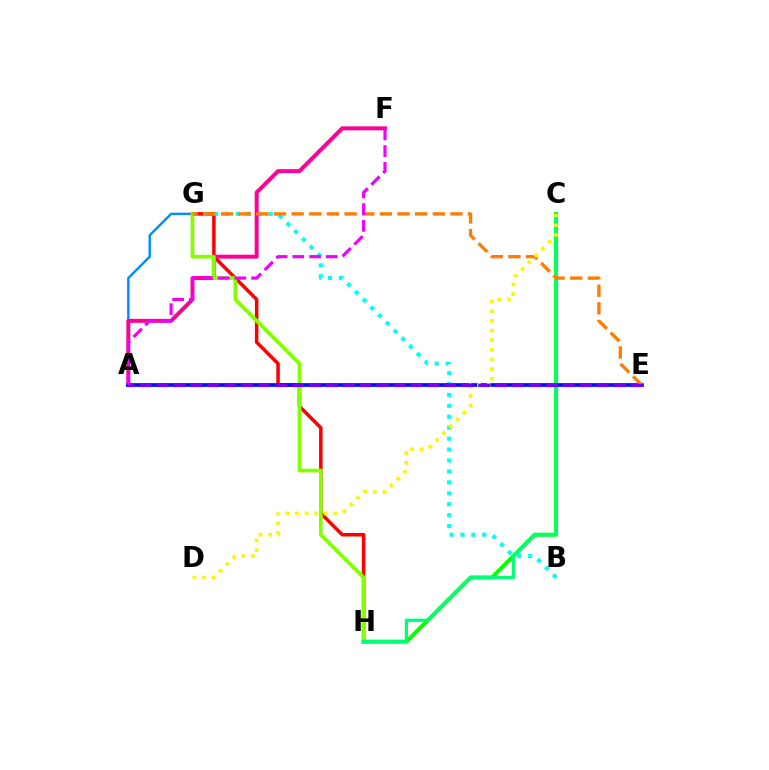{('A', 'G'): [{'color': '#008cff', 'line_style': 'solid', 'thickness': 1.75}], ('G', 'H'): [{'color': '#ff0000', 'line_style': 'solid', 'thickness': 2.53}, {'color': '#84ff00', 'line_style': 'solid', 'thickness': 2.66}], ('B', 'G'): [{'color': '#00fff6', 'line_style': 'dotted', 'thickness': 2.97}], ('A', 'F'): [{'color': '#ff0094', 'line_style': 'solid', 'thickness': 2.86}, {'color': '#ee00ff', 'line_style': 'dashed', 'thickness': 2.27}], ('C', 'H'): [{'color': '#08ff00', 'line_style': 'solid', 'thickness': 2.88}, {'color': '#00ff74', 'line_style': 'solid', 'thickness': 2.32}], ('A', 'E'): [{'color': '#0010ff', 'line_style': 'solid', 'thickness': 2.67}, {'color': '#7200ff', 'line_style': 'dashed', 'thickness': 2.3}], ('E', 'G'): [{'color': '#ff7c00', 'line_style': 'dashed', 'thickness': 2.4}], ('C', 'D'): [{'color': '#fcf500', 'line_style': 'dotted', 'thickness': 2.62}]}